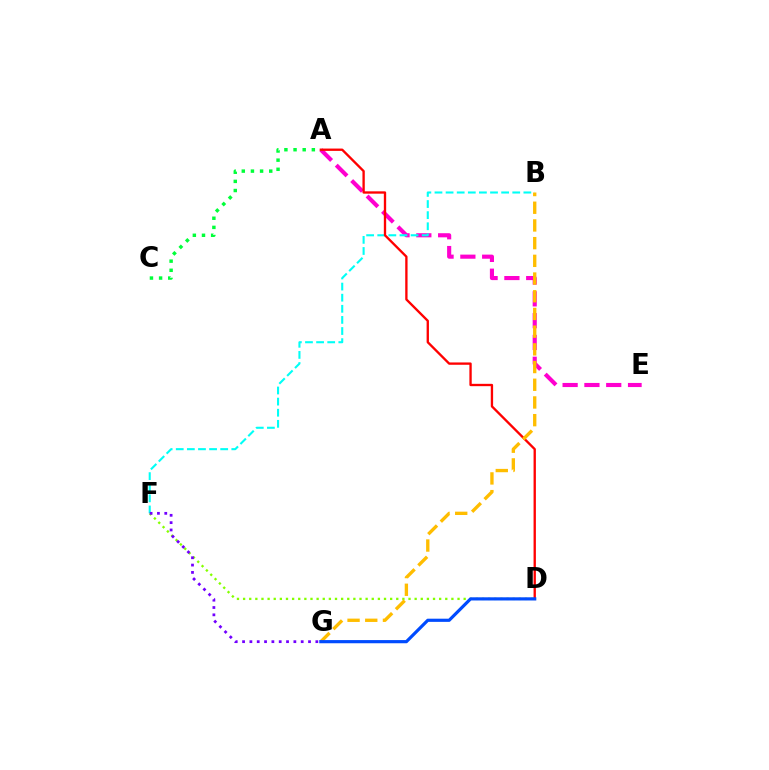{('A', 'E'): [{'color': '#ff00cf', 'line_style': 'dashed', 'thickness': 2.96}], ('B', 'F'): [{'color': '#00fff6', 'line_style': 'dashed', 'thickness': 1.51}], ('D', 'F'): [{'color': '#84ff00', 'line_style': 'dotted', 'thickness': 1.66}], ('A', 'D'): [{'color': '#ff0000', 'line_style': 'solid', 'thickness': 1.68}], ('B', 'G'): [{'color': '#ffbd00', 'line_style': 'dashed', 'thickness': 2.4}], ('D', 'G'): [{'color': '#004bff', 'line_style': 'solid', 'thickness': 2.29}], ('A', 'C'): [{'color': '#00ff39', 'line_style': 'dotted', 'thickness': 2.48}], ('F', 'G'): [{'color': '#7200ff', 'line_style': 'dotted', 'thickness': 1.99}]}